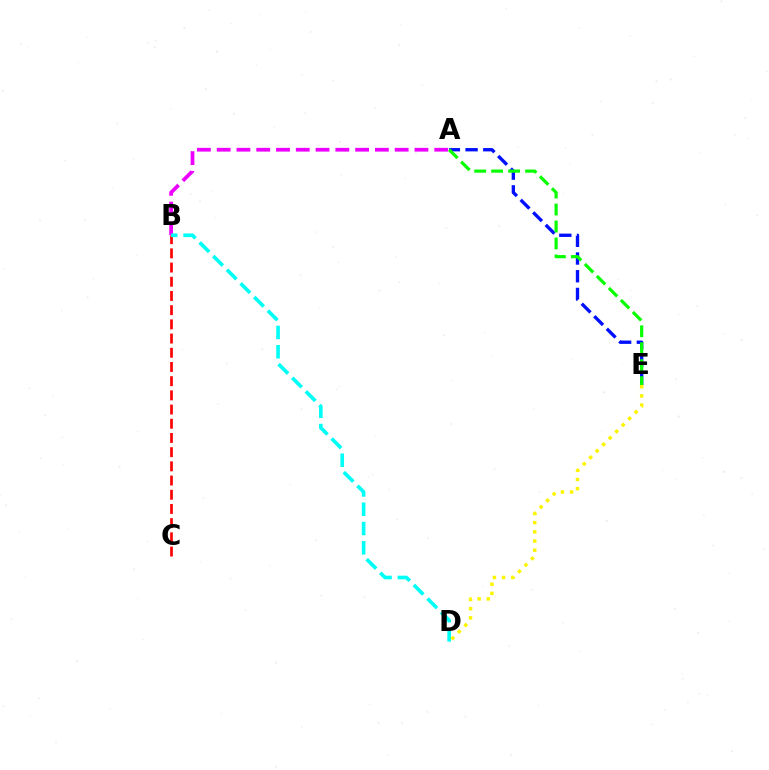{('B', 'C'): [{'color': '#ff0000', 'line_style': 'dashed', 'thickness': 1.93}], ('A', 'B'): [{'color': '#ee00ff', 'line_style': 'dashed', 'thickness': 2.69}], ('B', 'D'): [{'color': '#00fff6', 'line_style': 'dashed', 'thickness': 2.62}], ('A', 'E'): [{'color': '#0010ff', 'line_style': 'dashed', 'thickness': 2.41}, {'color': '#08ff00', 'line_style': 'dashed', 'thickness': 2.31}], ('D', 'E'): [{'color': '#fcf500', 'line_style': 'dotted', 'thickness': 2.49}]}